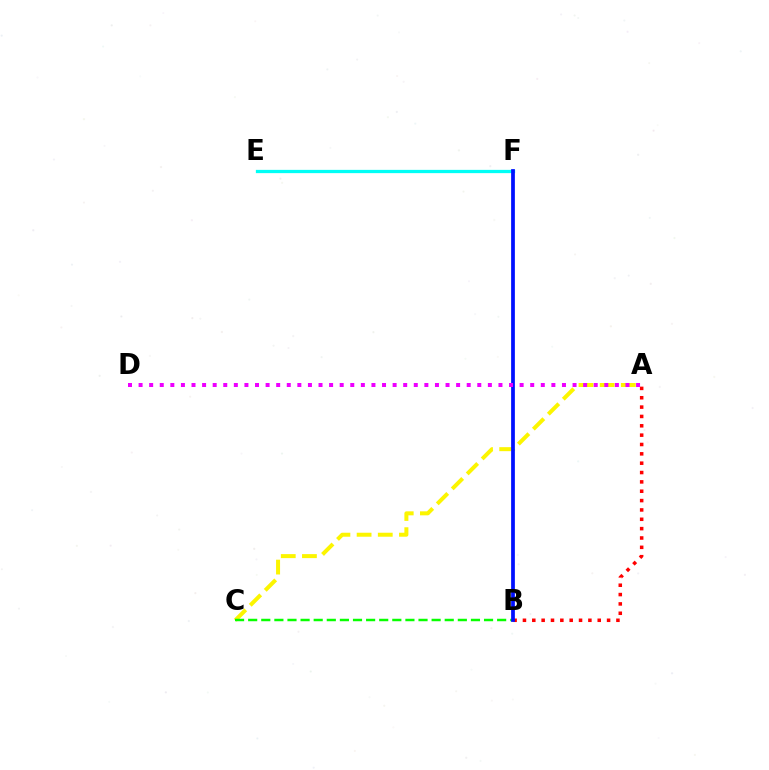{('A', 'C'): [{'color': '#fcf500', 'line_style': 'dashed', 'thickness': 2.88}], ('E', 'F'): [{'color': '#00fff6', 'line_style': 'solid', 'thickness': 2.35}], ('B', 'C'): [{'color': '#08ff00', 'line_style': 'dashed', 'thickness': 1.78}], ('A', 'B'): [{'color': '#ff0000', 'line_style': 'dotted', 'thickness': 2.54}], ('B', 'F'): [{'color': '#0010ff', 'line_style': 'solid', 'thickness': 2.69}], ('A', 'D'): [{'color': '#ee00ff', 'line_style': 'dotted', 'thickness': 2.88}]}